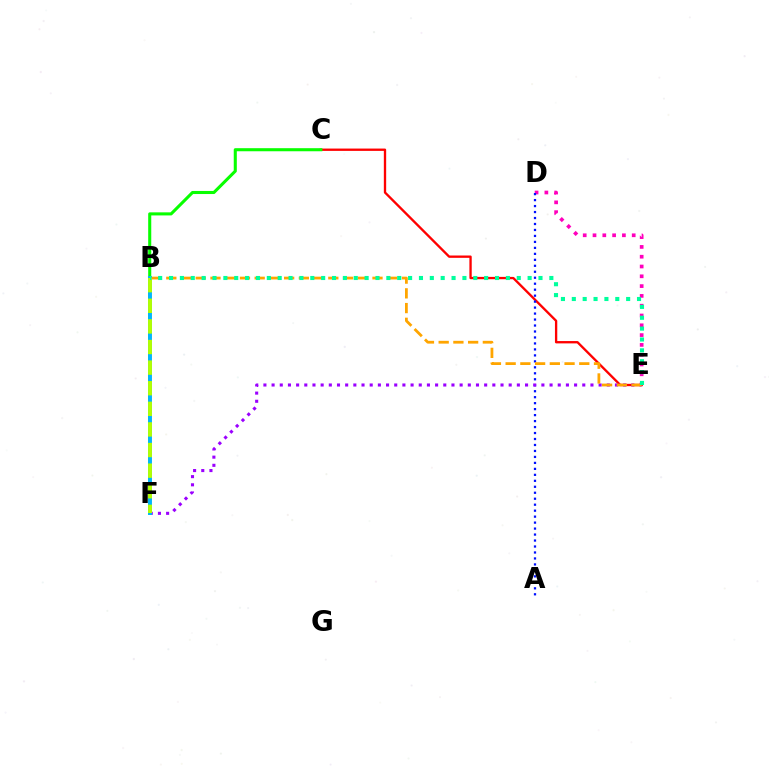{('D', 'E'): [{'color': '#ff00bd', 'line_style': 'dotted', 'thickness': 2.66}], ('C', 'E'): [{'color': '#ff0000', 'line_style': 'solid', 'thickness': 1.68}], ('A', 'D'): [{'color': '#0010ff', 'line_style': 'dotted', 'thickness': 1.62}], ('E', 'F'): [{'color': '#9b00ff', 'line_style': 'dotted', 'thickness': 2.22}], ('C', 'F'): [{'color': '#08ff00', 'line_style': 'solid', 'thickness': 2.21}], ('B', 'F'): [{'color': '#00b5ff', 'line_style': 'solid', 'thickness': 2.78}, {'color': '#b3ff00', 'line_style': 'dashed', 'thickness': 2.8}], ('B', 'E'): [{'color': '#ffa500', 'line_style': 'dashed', 'thickness': 2.0}, {'color': '#00ff9d', 'line_style': 'dotted', 'thickness': 2.95}]}